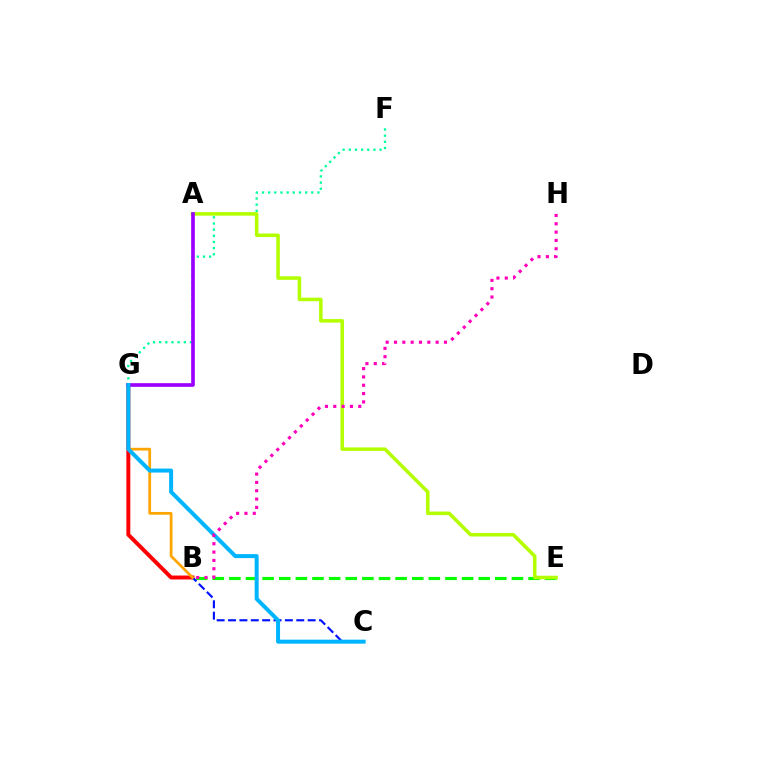{('B', 'G'): [{'color': '#ff0000', 'line_style': 'solid', 'thickness': 2.83}, {'color': '#ffa500', 'line_style': 'solid', 'thickness': 1.97}], ('B', 'E'): [{'color': '#08ff00', 'line_style': 'dashed', 'thickness': 2.26}], ('B', 'C'): [{'color': '#0010ff', 'line_style': 'dashed', 'thickness': 1.54}], ('F', 'G'): [{'color': '#00ff9d', 'line_style': 'dotted', 'thickness': 1.67}], ('A', 'E'): [{'color': '#b3ff00', 'line_style': 'solid', 'thickness': 2.55}], ('A', 'G'): [{'color': '#9b00ff', 'line_style': 'solid', 'thickness': 2.63}], ('C', 'G'): [{'color': '#00b5ff', 'line_style': 'solid', 'thickness': 2.88}], ('B', 'H'): [{'color': '#ff00bd', 'line_style': 'dotted', 'thickness': 2.26}]}